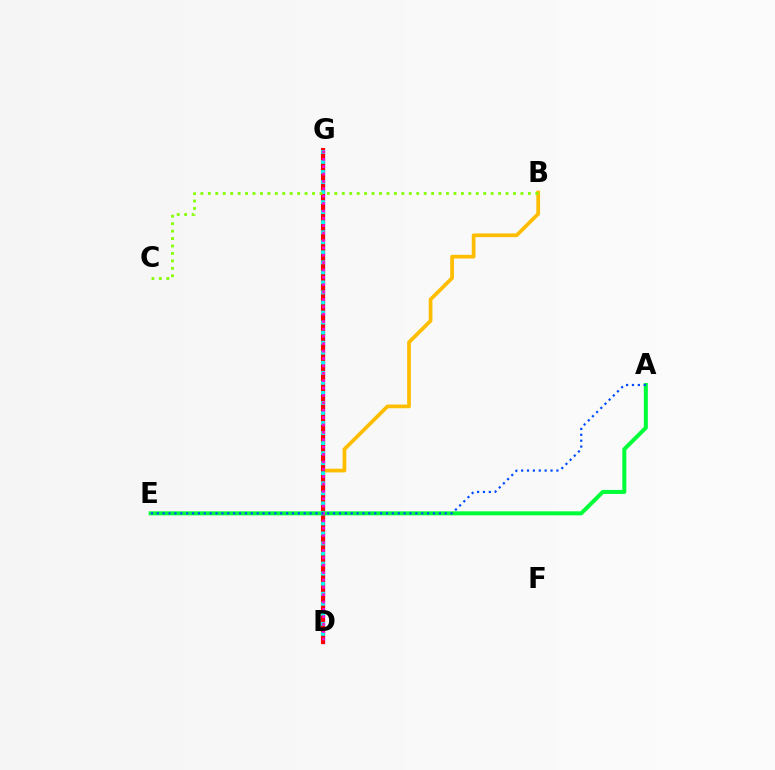{('D', 'G'): [{'color': '#7200ff', 'line_style': 'solid', 'thickness': 2.35}, {'color': '#ff0000', 'line_style': 'solid', 'thickness': 2.94}, {'color': '#00fff6', 'line_style': 'dotted', 'thickness': 2.73}, {'color': '#ff00cf', 'line_style': 'dotted', 'thickness': 2.01}], ('B', 'D'): [{'color': '#ffbd00', 'line_style': 'solid', 'thickness': 2.68}], ('A', 'E'): [{'color': '#00ff39', 'line_style': 'solid', 'thickness': 2.88}, {'color': '#004bff', 'line_style': 'dotted', 'thickness': 1.6}], ('B', 'C'): [{'color': '#84ff00', 'line_style': 'dotted', 'thickness': 2.02}]}